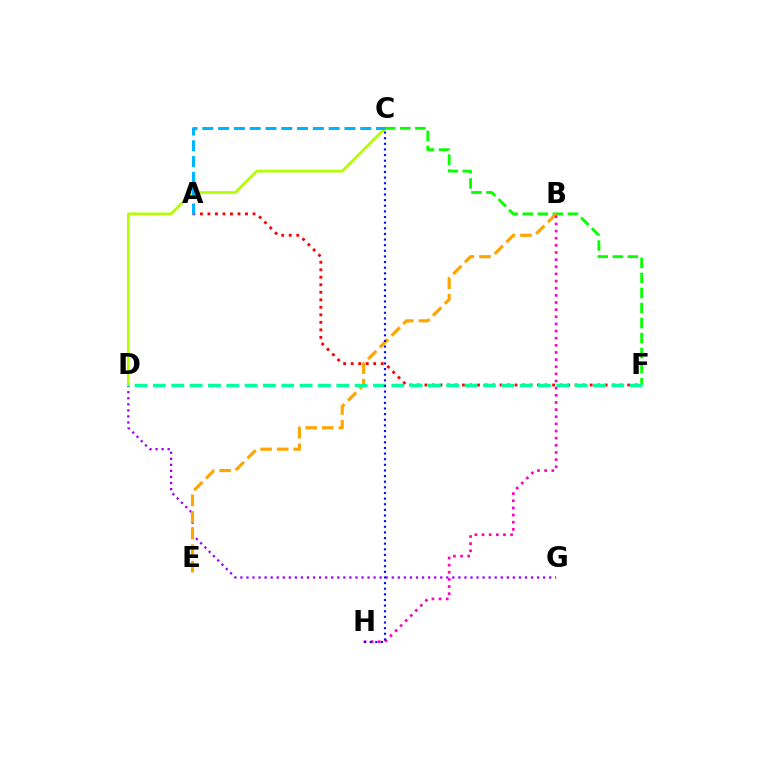{('D', 'G'): [{'color': '#9b00ff', 'line_style': 'dotted', 'thickness': 1.65}], ('A', 'F'): [{'color': '#ff0000', 'line_style': 'dotted', 'thickness': 2.04}], ('C', 'D'): [{'color': '#b3ff00', 'line_style': 'solid', 'thickness': 1.98}], ('C', 'F'): [{'color': '#08ff00', 'line_style': 'dashed', 'thickness': 2.04}], ('A', 'C'): [{'color': '#00b5ff', 'line_style': 'dashed', 'thickness': 2.15}], ('B', 'E'): [{'color': '#ffa500', 'line_style': 'dashed', 'thickness': 2.26}], ('D', 'F'): [{'color': '#00ff9d', 'line_style': 'dashed', 'thickness': 2.49}], ('B', 'H'): [{'color': '#ff00bd', 'line_style': 'dotted', 'thickness': 1.94}], ('C', 'H'): [{'color': '#0010ff', 'line_style': 'dotted', 'thickness': 1.53}]}